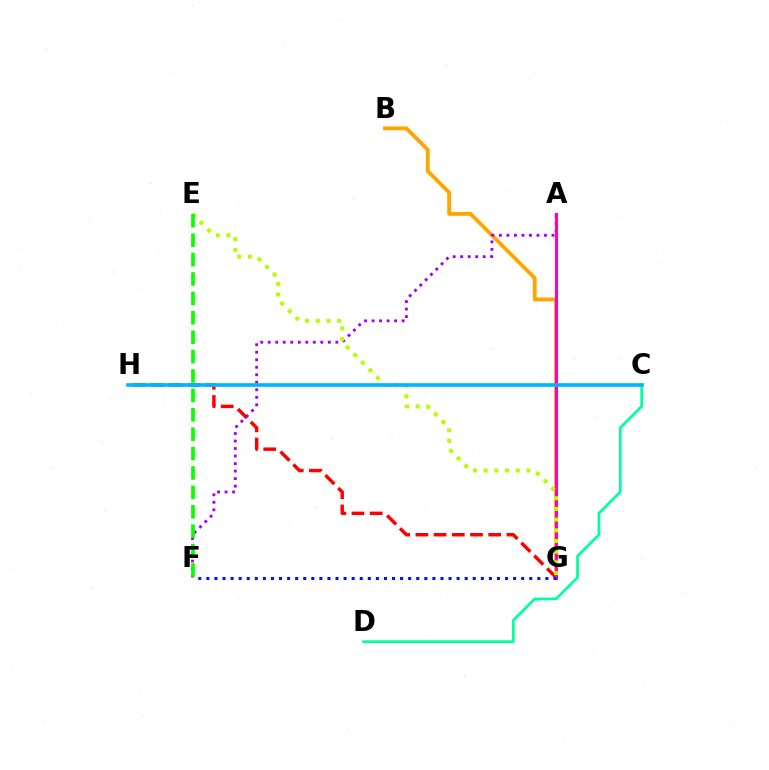{('C', 'D'): [{'color': '#00ff9d', 'line_style': 'solid', 'thickness': 1.95}], ('B', 'G'): [{'color': '#ffa500', 'line_style': 'solid', 'thickness': 2.78}], ('G', 'H'): [{'color': '#ff0000', 'line_style': 'dashed', 'thickness': 2.47}], ('A', 'F'): [{'color': '#9b00ff', 'line_style': 'dotted', 'thickness': 2.04}], ('A', 'G'): [{'color': '#ff00bd', 'line_style': 'solid', 'thickness': 2.19}], ('E', 'G'): [{'color': '#b3ff00', 'line_style': 'dotted', 'thickness': 2.91}], ('F', 'G'): [{'color': '#0010ff', 'line_style': 'dotted', 'thickness': 2.19}], ('E', 'F'): [{'color': '#08ff00', 'line_style': 'dashed', 'thickness': 2.64}], ('C', 'H'): [{'color': '#00b5ff', 'line_style': 'solid', 'thickness': 2.61}]}